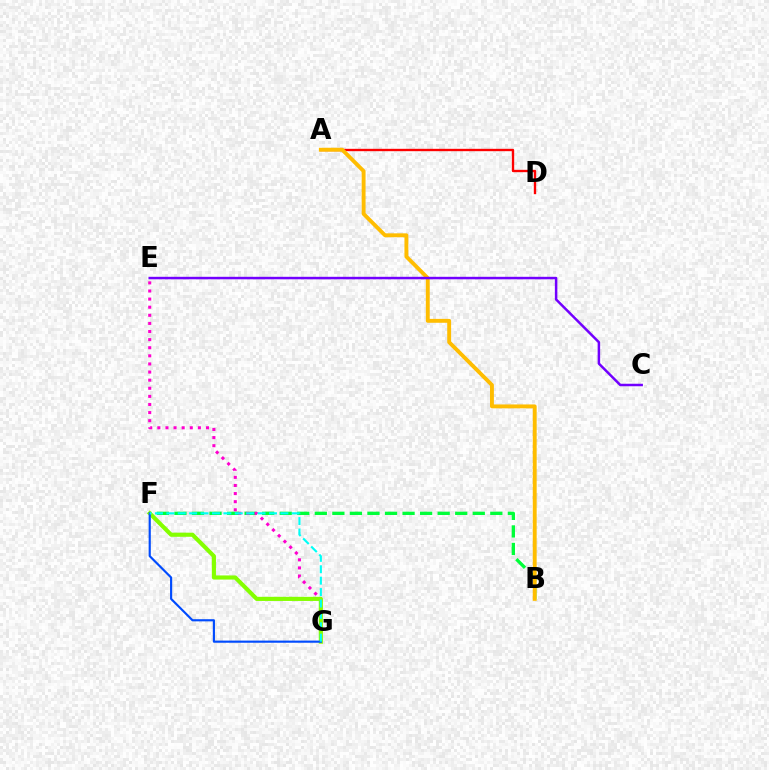{('B', 'F'): [{'color': '#00ff39', 'line_style': 'dashed', 'thickness': 2.38}], ('A', 'D'): [{'color': '#ff0000', 'line_style': 'solid', 'thickness': 1.7}], ('A', 'B'): [{'color': '#ffbd00', 'line_style': 'solid', 'thickness': 2.8}], ('E', 'G'): [{'color': '#ff00cf', 'line_style': 'dotted', 'thickness': 2.2}], ('F', 'G'): [{'color': '#84ff00', 'line_style': 'solid', 'thickness': 2.97}, {'color': '#004bff', 'line_style': 'solid', 'thickness': 1.55}, {'color': '#00fff6', 'line_style': 'dashed', 'thickness': 1.55}], ('C', 'E'): [{'color': '#7200ff', 'line_style': 'solid', 'thickness': 1.8}]}